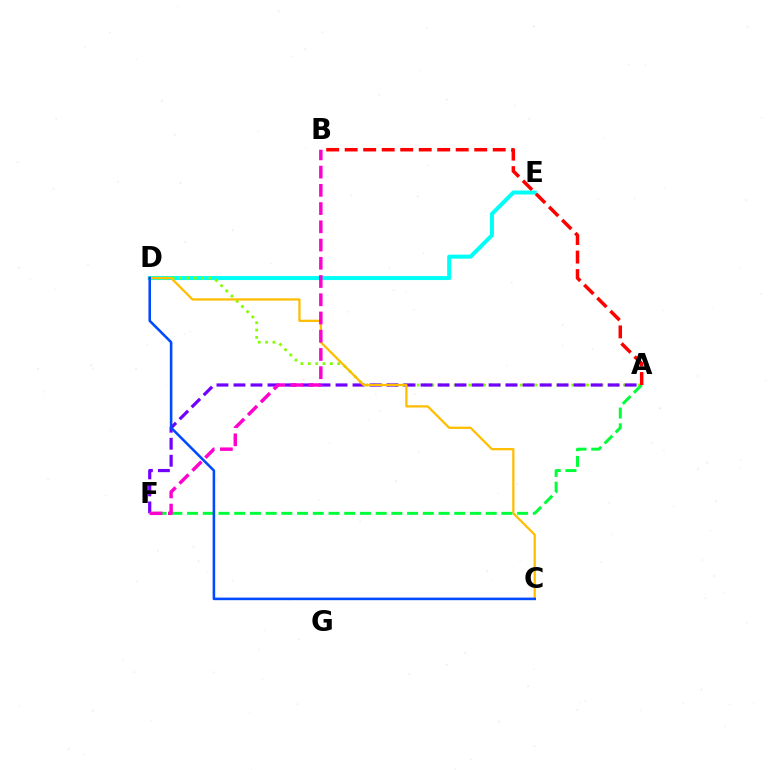{('D', 'E'): [{'color': '#00fff6', 'line_style': 'solid', 'thickness': 2.88}], ('A', 'D'): [{'color': '#84ff00', 'line_style': 'dotted', 'thickness': 2.0}], ('A', 'F'): [{'color': '#7200ff', 'line_style': 'dashed', 'thickness': 2.31}, {'color': '#00ff39', 'line_style': 'dashed', 'thickness': 2.14}], ('C', 'D'): [{'color': '#ffbd00', 'line_style': 'solid', 'thickness': 1.62}, {'color': '#004bff', 'line_style': 'solid', 'thickness': 1.85}], ('A', 'B'): [{'color': '#ff0000', 'line_style': 'dashed', 'thickness': 2.51}], ('B', 'F'): [{'color': '#ff00cf', 'line_style': 'dashed', 'thickness': 2.48}]}